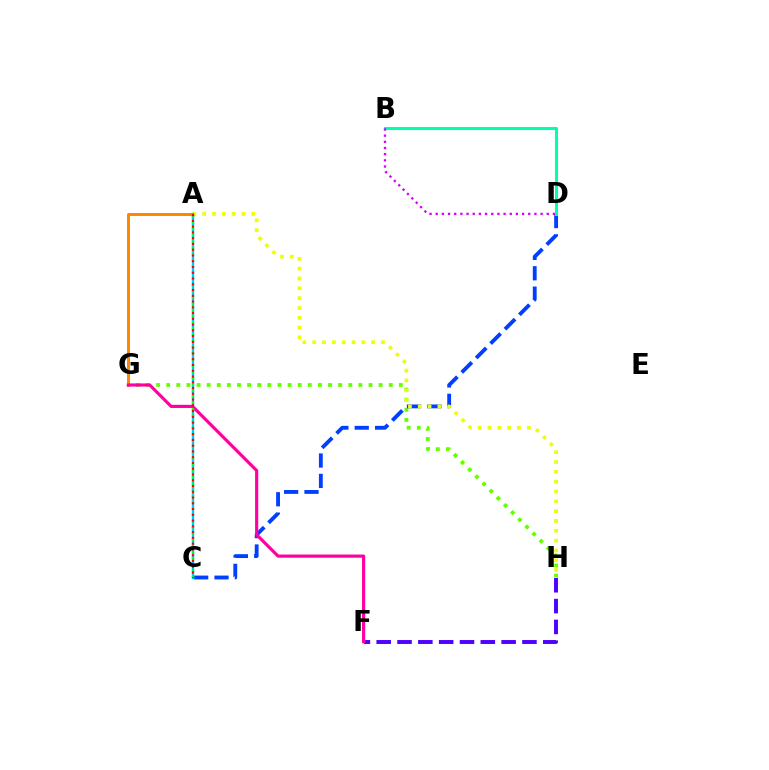{('G', 'H'): [{'color': '#66ff00', 'line_style': 'dotted', 'thickness': 2.75}], ('C', 'D'): [{'color': '#003fff', 'line_style': 'dashed', 'thickness': 2.77}], ('A', 'G'): [{'color': '#ff8800', 'line_style': 'solid', 'thickness': 2.15}], ('A', 'H'): [{'color': '#eeff00', 'line_style': 'dotted', 'thickness': 2.67}], ('A', 'C'): [{'color': '#00c7ff', 'line_style': 'solid', 'thickness': 1.69}, {'color': '#00ff27', 'line_style': 'dotted', 'thickness': 1.69}, {'color': '#ff0000', 'line_style': 'dotted', 'thickness': 1.57}], ('F', 'H'): [{'color': '#4f00ff', 'line_style': 'dashed', 'thickness': 2.83}], ('F', 'G'): [{'color': '#ff00a0', 'line_style': 'solid', 'thickness': 2.28}], ('B', 'D'): [{'color': '#00ffaf', 'line_style': 'solid', 'thickness': 2.22}, {'color': '#d600ff', 'line_style': 'dotted', 'thickness': 1.68}]}